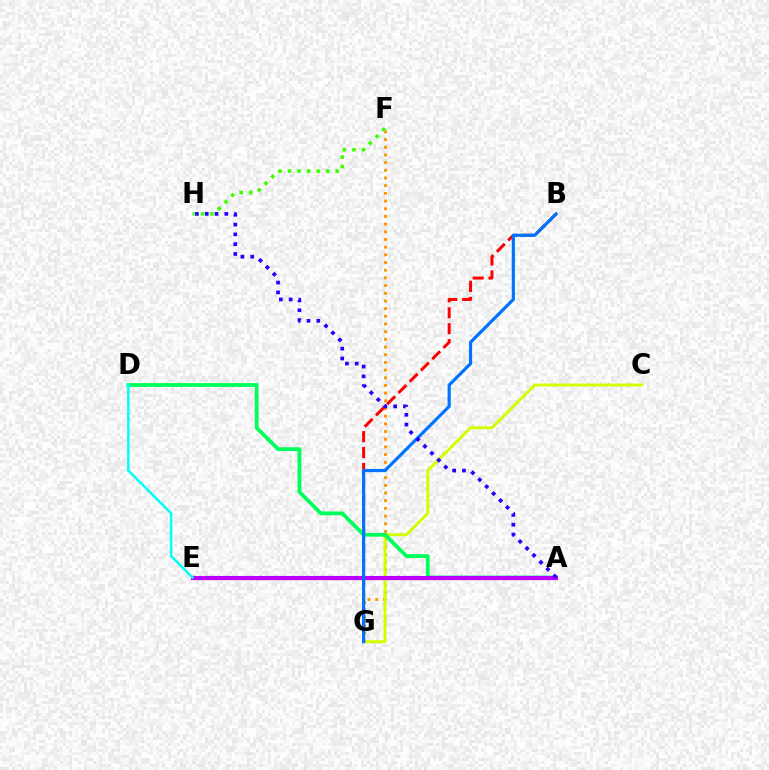{('F', 'G'): [{'color': '#ff9400', 'line_style': 'dotted', 'thickness': 2.09}], ('A', 'E'): [{'color': '#ff00ac', 'line_style': 'solid', 'thickness': 2.24}, {'color': '#b900ff', 'line_style': 'solid', 'thickness': 2.97}], ('C', 'G'): [{'color': '#d1ff00', 'line_style': 'solid', 'thickness': 2.11}], ('A', 'D'): [{'color': '#00ff5c', 'line_style': 'solid', 'thickness': 2.73}], ('B', 'G'): [{'color': '#ff0000', 'line_style': 'dashed', 'thickness': 2.16}, {'color': '#0074ff', 'line_style': 'solid', 'thickness': 2.29}], ('F', 'H'): [{'color': '#3dff00', 'line_style': 'dotted', 'thickness': 2.59}], ('D', 'E'): [{'color': '#00fff6', 'line_style': 'solid', 'thickness': 1.78}], ('A', 'H'): [{'color': '#2500ff', 'line_style': 'dotted', 'thickness': 2.67}]}